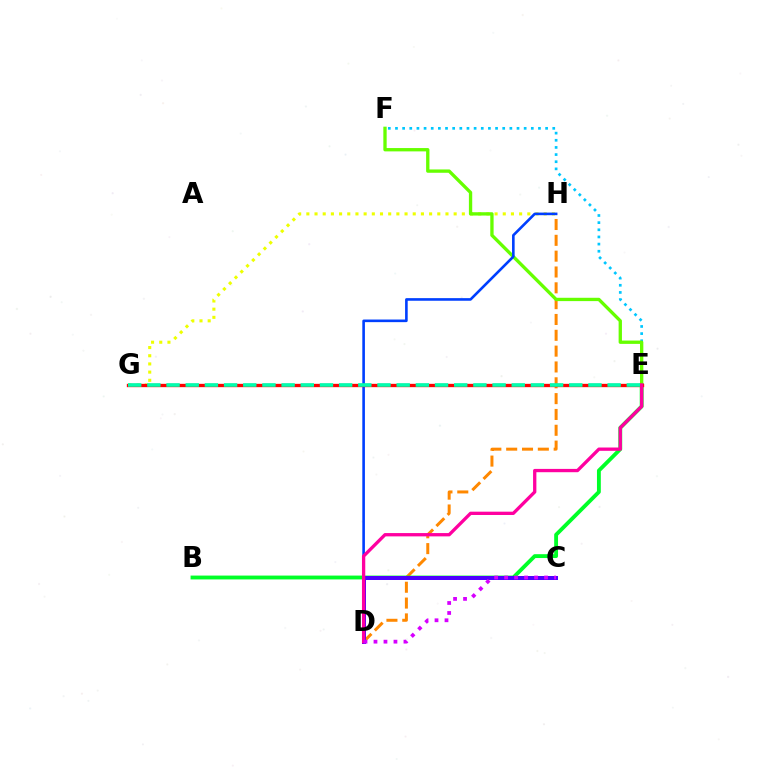{('G', 'H'): [{'color': '#eeff00', 'line_style': 'dotted', 'thickness': 2.22}], ('E', 'F'): [{'color': '#00c7ff', 'line_style': 'dotted', 'thickness': 1.94}, {'color': '#66ff00', 'line_style': 'solid', 'thickness': 2.39}], ('D', 'H'): [{'color': '#ff8800', 'line_style': 'dashed', 'thickness': 2.15}, {'color': '#003fff', 'line_style': 'solid', 'thickness': 1.88}], ('B', 'E'): [{'color': '#00ff27', 'line_style': 'solid', 'thickness': 2.77}], ('C', 'D'): [{'color': '#4f00ff', 'line_style': 'solid', 'thickness': 2.87}, {'color': '#d600ff', 'line_style': 'dotted', 'thickness': 2.71}], ('E', 'G'): [{'color': '#ff0000', 'line_style': 'solid', 'thickness': 2.39}, {'color': '#00ffaf', 'line_style': 'dashed', 'thickness': 2.61}], ('D', 'E'): [{'color': '#ff00a0', 'line_style': 'solid', 'thickness': 2.38}]}